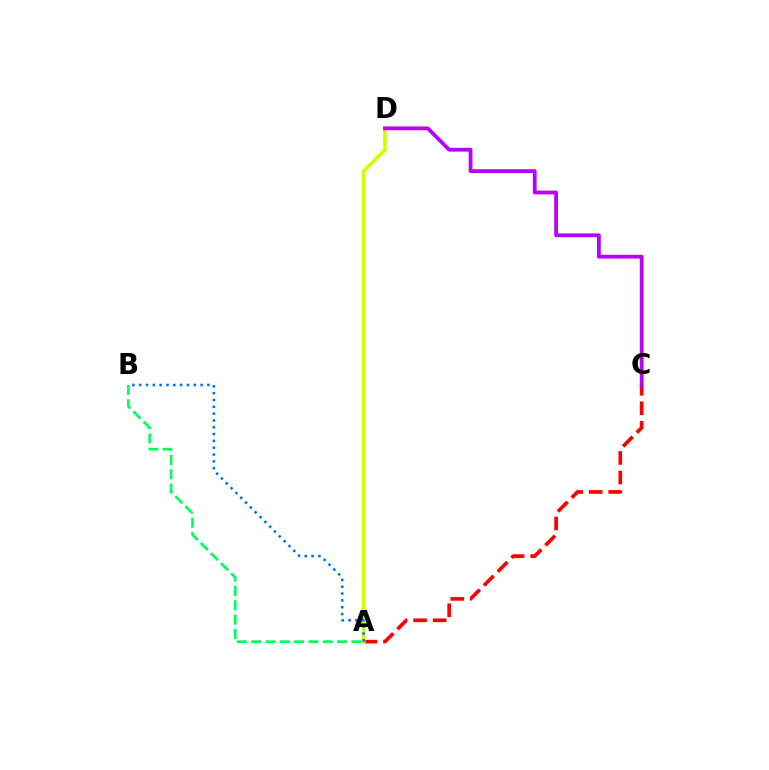{('A', 'C'): [{'color': '#ff0000', 'line_style': 'dashed', 'thickness': 2.65}], ('A', 'D'): [{'color': '#d1ff00', 'line_style': 'solid', 'thickness': 2.67}], ('A', 'B'): [{'color': '#0074ff', 'line_style': 'dotted', 'thickness': 1.85}, {'color': '#00ff5c', 'line_style': 'dashed', 'thickness': 1.95}], ('C', 'D'): [{'color': '#b900ff', 'line_style': 'solid', 'thickness': 2.73}]}